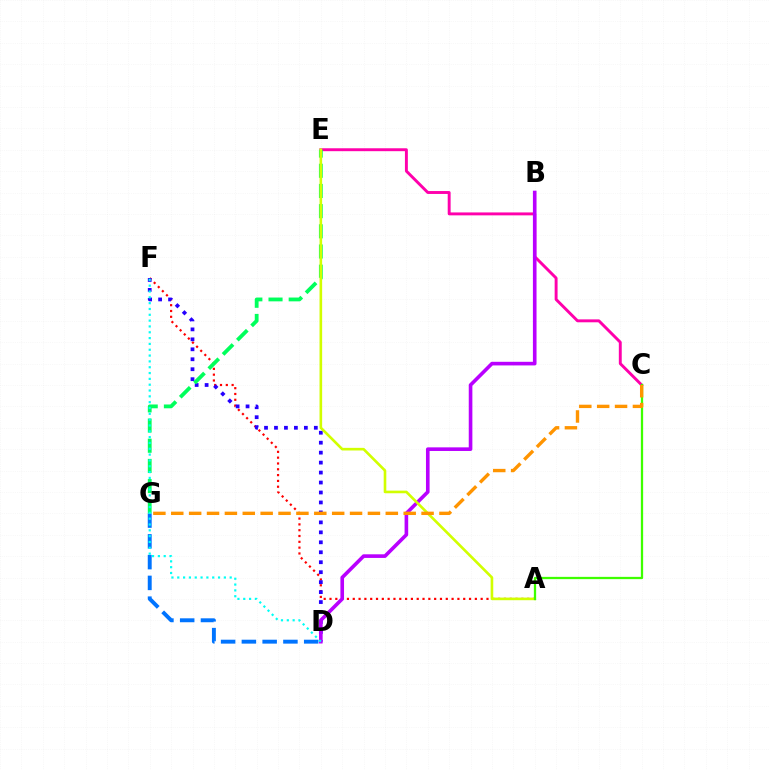{('C', 'E'): [{'color': '#ff00ac', 'line_style': 'solid', 'thickness': 2.1}], ('A', 'F'): [{'color': '#ff0000', 'line_style': 'dotted', 'thickness': 1.58}], ('D', 'F'): [{'color': '#2500ff', 'line_style': 'dotted', 'thickness': 2.71}, {'color': '#00fff6', 'line_style': 'dotted', 'thickness': 1.58}], ('B', 'D'): [{'color': '#b900ff', 'line_style': 'solid', 'thickness': 2.61}], ('D', 'G'): [{'color': '#0074ff', 'line_style': 'dashed', 'thickness': 2.82}], ('E', 'G'): [{'color': '#00ff5c', 'line_style': 'dashed', 'thickness': 2.74}], ('A', 'E'): [{'color': '#d1ff00', 'line_style': 'solid', 'thickness': 1.89}], ('A', 'C'): [{'color': '#3dff00', 'line_style': 'solid', 'thickness': 1.64}], ('C', 'G'): [{'color': '#ff9400', 'line_style': 'dashed', 'thickness': 2.43}]}